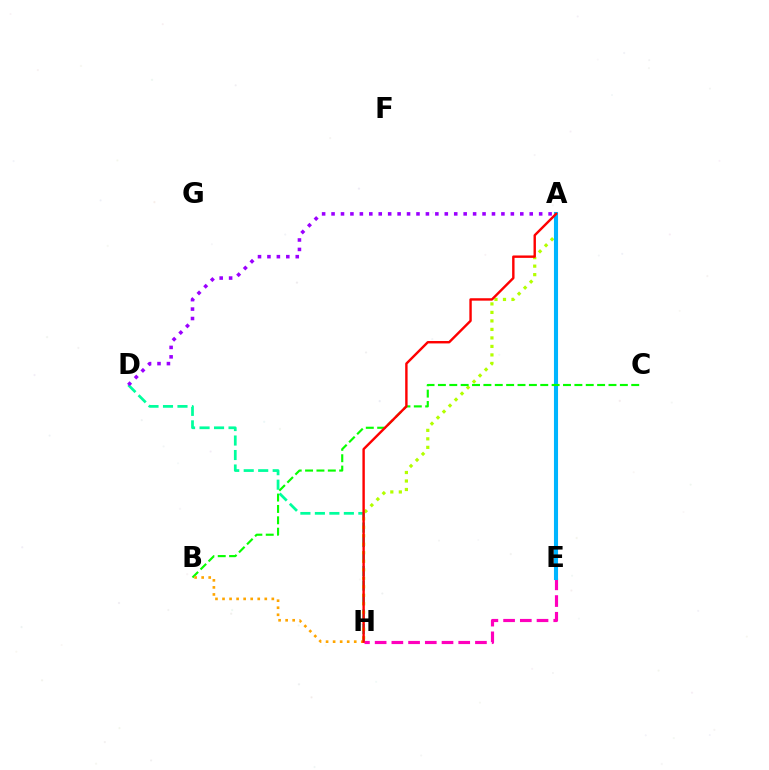{('E', 'H'): [{'color': '#ff00bd', 'line_style': 'dashed', 'thickness': 2.27}], ('D', 'H'): [{'color': '#00ff9d', 'line_style': 'dashed', 'thickness': 1.97}], ('A', 'H'): [{'color': '#b3ff00', 'line_style': 'dotted', 'thickness': 2.31}, {'color': '#ff0000', 'line_style': 'solid', 'thickness': 1.74}], ('A', 'E'): [{'color': '#0010ff', 'line_style': 'solid', 'thickness': 2.84}, {'color': '#00b5ff', 'line_style': 'solid', 'thickness': 2.94}], ('B', 'C'): [{'color': '#08ff00', 'line_style': 'dashed', 'thickness': 1.54}], ('B', 'H'): [{'color': '#ffa500', 'line_style': 'dotted', 'thickness': 1.91}], ('A', 'D'): [{'color': '#9b00ff', 'line_style': 'dotted', 'thickness': 2.56}]}